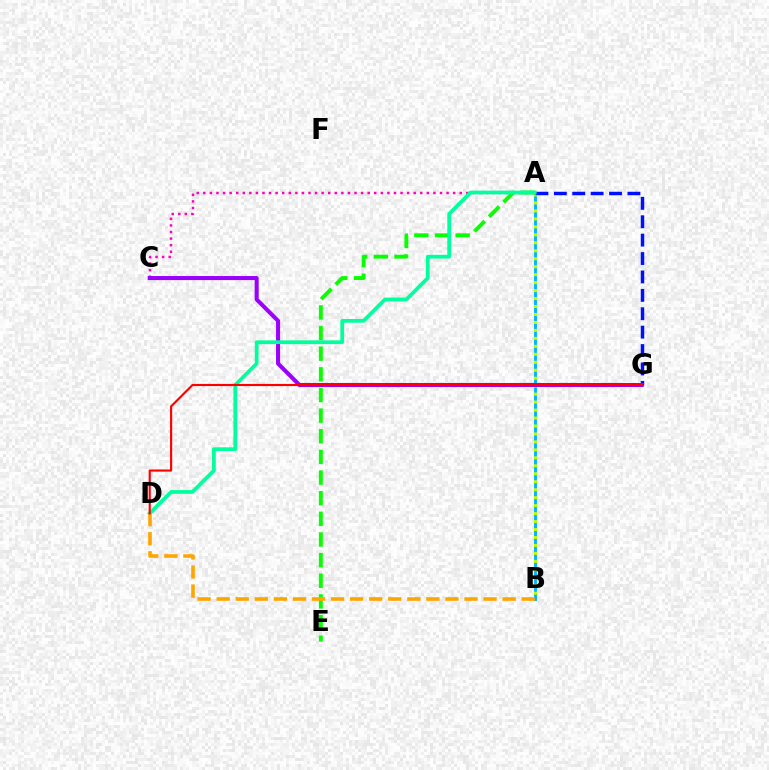{('A', 'C'): [{'color': '#ff00bd', 'line_style': 'dotted', 'thickness': 1.79}], ('A', 'B'): [{'color': '#00b5ff', 'line_style': 'solid', 'thickness': 2.09}, {'color': '#b3ff00', 'line_style': 'dotted', 'thickness': 2.16}], ('A', 'G'): [{'color': '#0010ff', 'line_style': 'dashed', 'thickness': 2.5}], ('C', 'G'): [{'color': '#9b00ff', 'line_style': 'solid', 'thickness': 2.92}], ('A', 'E'): [{'color': '#08ff00', 'line_style': 'dashed', 'thickness': 2.8}], ('A', 'D'): [{'color': '#00ff9d', 'line_style': 'solid', 'thickness': 2.69}], ('B', 'D'): [{'color': '#ffa500', 'line_style': 'dashed', 'thickness': 2.59}], ('D', 'G'): [{'color': '#ff0000', 'line_style': 'solid', 'thickness': 1.55}]}